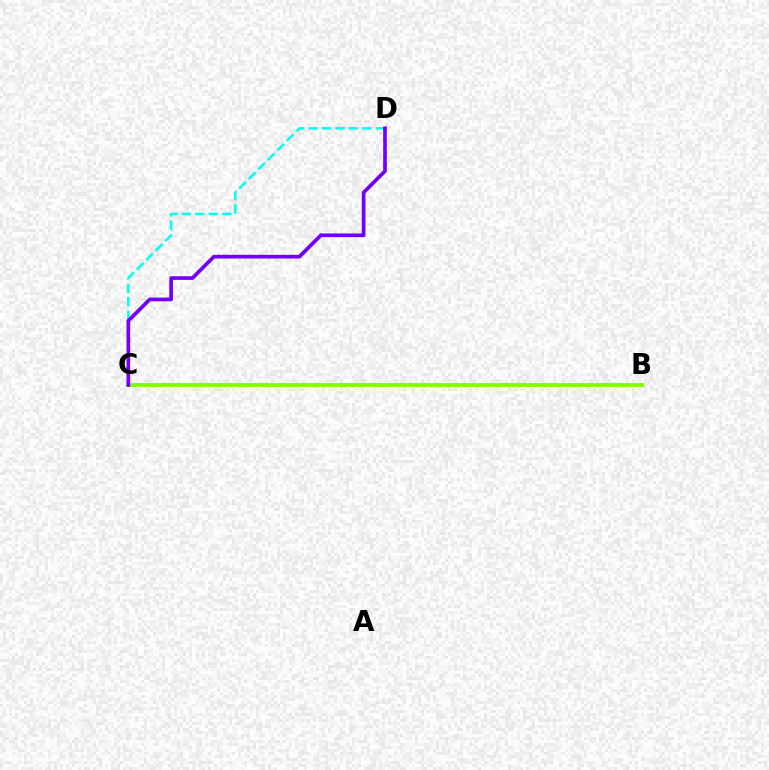{('B', 'C'): [{'color': '#ff0000', 'line_style': 'dashed', 'thickness': 1.59}, {'color': '#84ff00', 'line_style': 'solid', 'thickness': 2.83}], ('C', 'D'): [{'color': '#00fff6', 'line_style': 'dashed', 'thickness': 1.83}, {'color': '#7200ff', 'line_style': 'solid', 'thickness': 2.66}]}